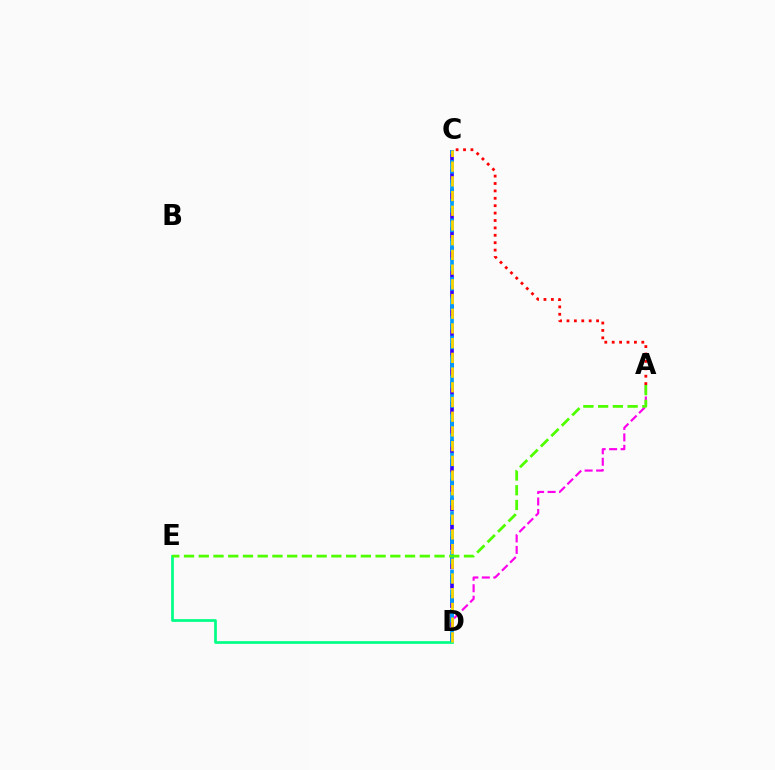{('A', 'C'): [{'color': '#ff0000', 'line_style': 'dotted', 'thickness': 2.01}], ('D', 'E'): [{'color': '#00ff86', 'line_style': 'solid', 'thickness': 1.96}], ('A', 'D'): [{'color': '#ff00ed', 'line_style': 'dashed', 'thickness': 1.56}], ('C', 'D'): [{'color': '#3700ff', 'line_style': 'dashed', 'thickness': 2.63}, {'color': '#009eff', 'line_style': 'dashed', 'thickness': 2.65}, {'color': '#ffd500', 'line_style': 'dashed', 'thickness': 2.0}], ('A', 'E'): [{'color': '#4fff00', 'line_style': 'dashed', 'thickness': 2.0}]}